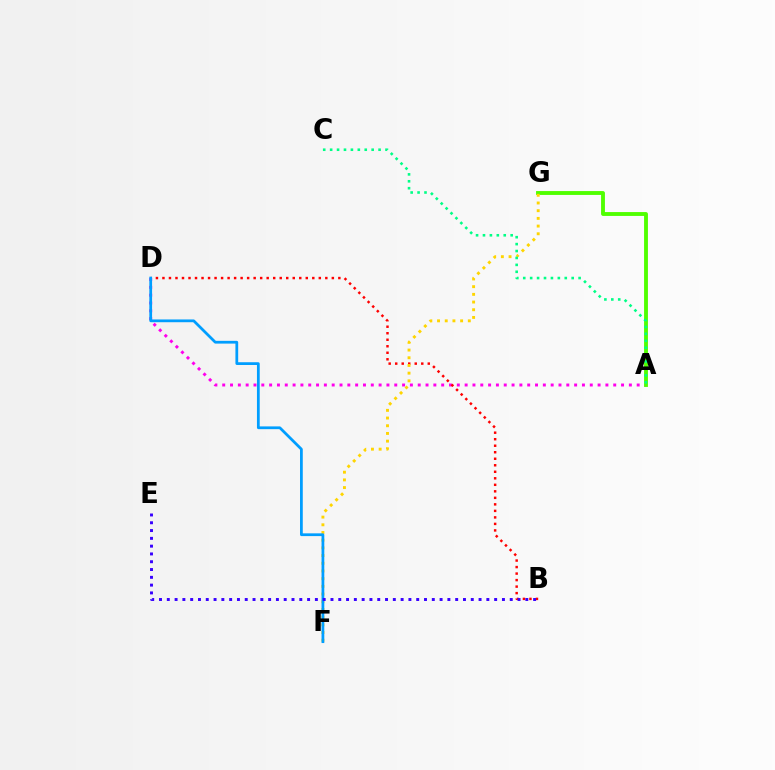{('A', 'D'): [{'color': '#ff00ed', 'line_style': 'dotted', 'thickness': 2.12}], ('B', 'D'): [{'color': '#ff0000', 'line_style': 'dotted', 'thickness': 1.77}], ('A', 'G'): [{'color': '#4fff00', 'line_style': 'solid', 'thickness': 2.78}], ('F', 'G'): [{'color': '#ffd500', 'line_style': 'dotted', 'thickness': 2.09}], ('A', 'C'): [{'color': '#00ff86', 'line_style': 'dotted', 'thickness': 1.88}], ('D', 'F'): [{'color': '#009eff', 'line_style': 'solid', 'thickness': 1.99}], ('B', 'E'): [{'color': '#3700ff', 'line_style': 'dotted', 'thickness': 2.12}]}